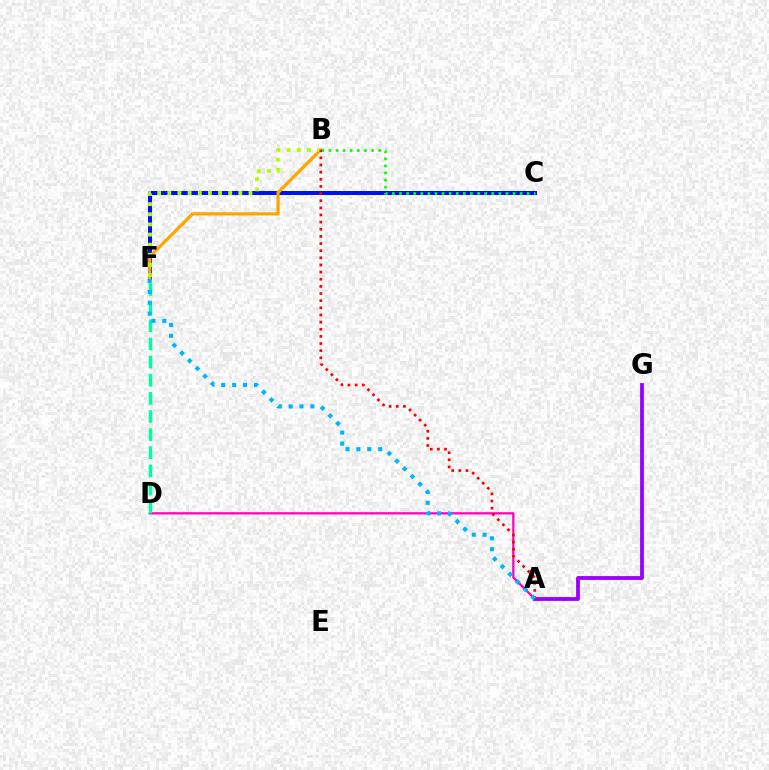{('A', 'D'): [{'color': '#ff00bd', 'line_style': 'solid', 'thickness': 1.62}], ('C', 'F'): [{'color': '#0010ff', 'line_style': 'solid', 'thickness': 2.88}], ('D', 'F'): [{'color': '#00ff9d', 'line_style': 'dashed', 'thickness': 2.46}], ('B', 'F'): [{'color': '#ffa500', 'line_style': 'solid', 'thickness': 2.32}, {'color': '#b3ff00', 'line_style': 'dotted', 'thickness': 2.76}], ('B', 'C'): [{'color': '#08ff00', 'line_style': 'dotted', 'thickness': 1.93}], ('A', 'B'): [{'color': '#ff0000', 'line_style': 'dotted', 'thickness': 1.94}], ('A', 'G'): [{'color': '#9b00ff', 'line_style': 'solid', 'thickness': 2.75}], ('A', 'F'): [{'color': '#00b5ff', 'line_style': 'dotted', 'thickness': 2.96}]}